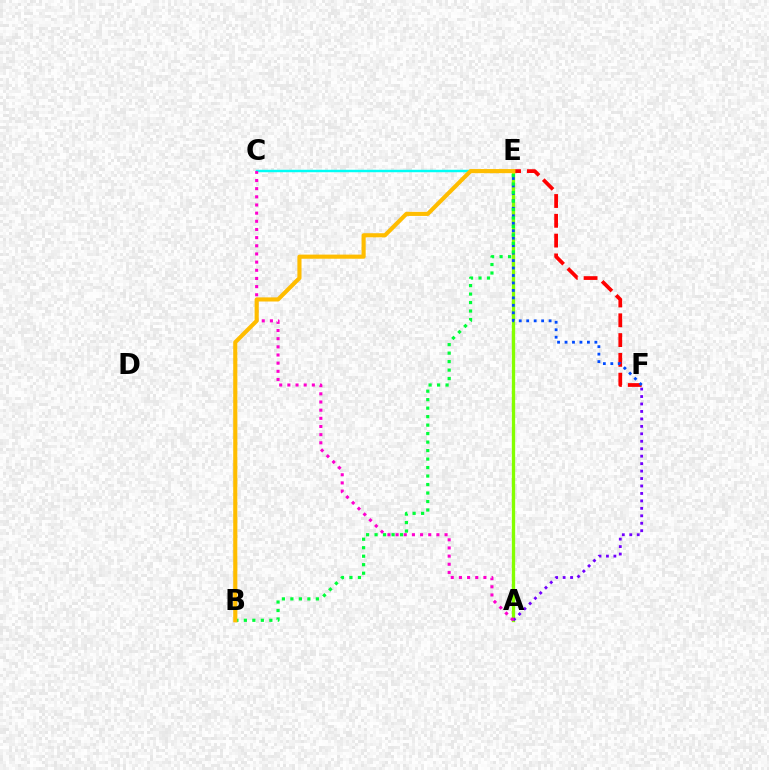{('A', 'E'): [{'color': '#84ff00', 'line_style': 'solid', 'thickness': 2.39}], ('E', 'F'): [{'color': '#ff0000', 'line_style': 'dashed', 'thickness': 2.69}, {'color': '#004bff', 'line_style': 'dotted', 'thickness': 2.03}], ('C', 'E'): [{'color': '#00fff6', 'line_style': 'solid', 'thickness': 1.76}], ('A', 'F'): [{'color': '#7200ff', 'line_style': 'dotted', 'thickness': 2.03}], ('B', 'E'): [{'color': '#00ff39', 'line_style': 'dotted', 'thickness': 2.31}, {'color': '#ffbd00', 'line_style': 'solid', 'thickness': 2.96}], ('A', 'C'): [{'color': '#ff00cf', 'line_style': 'dotted', 'thickness': 2.22}]}